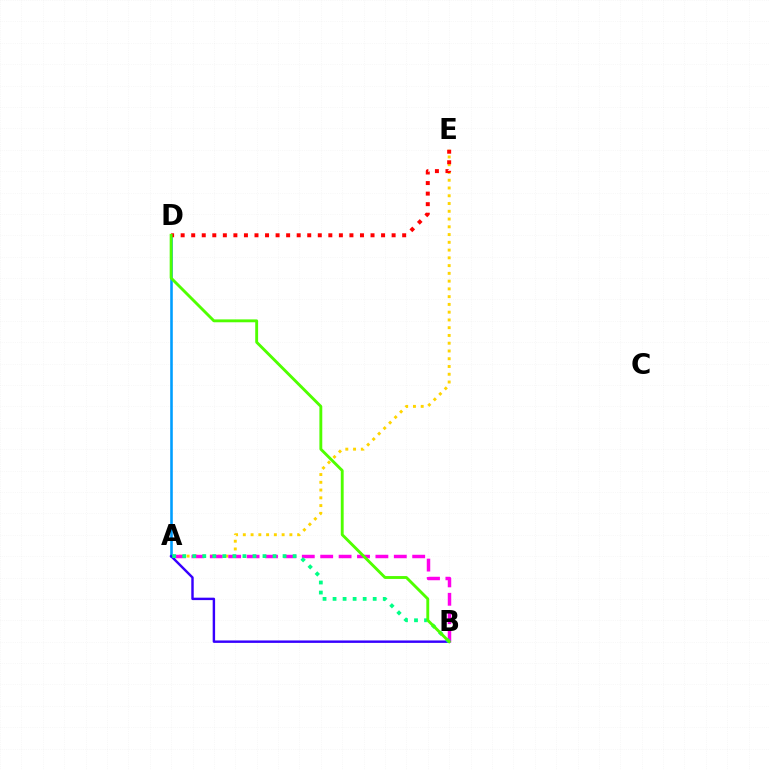{('A', 'E'): [{'color': '#ffd500', 'line_style': 'dotted', 'thickness': 2.11}], ('A', 'B'): [{'color': '#ff00ed', 'line_style': 'dashed', 'thickness': 2.5}, {'color': '#3700ff', 'line_style': 'solid', 'thickness': 1.75}, {'color': '#00ff86', 'line_style': 'dotted', 'thickness': 2.73}], ('A', 'D'): [{'color': '#009eff', 'line_style': 'solid', 'thickness': 1.86}], ('D', 'E'): [{'color': '#ff0000', 'line_style': 'dotted', 'thickness': 2.87}], ('B', 'D'): [{'color': '#4fff00', 'line_style': 'solid', 'thickness': 2.07}]}